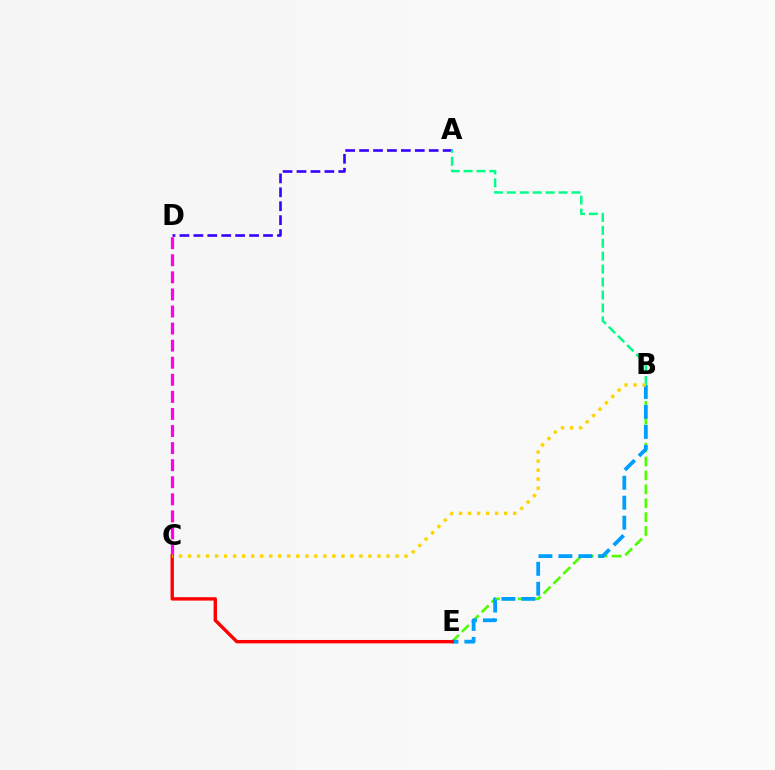{('B', 'E'): [{'color': '#4fff00', 'line_style': 'dashed', 'thickness': 1.89}, {'color': '#009eff', 'line_style': 'dashed', 'thickness': 2.71}], ('C', 'D'): [{'color': '#ff00ed', 'line_style': 'dashed', 'thickness': 2.32}], ('A', 'D'): [{'color': '#3700ff', 'line_style': 'dashed', 'thickness': 1.89}], ('C', 'E'): [{'color': '#ff0000', 'line_style': 'solid', 'thickness': 2.44}], ('A', 'B'): [{'color': '#00ff86', 'line_style': 'dashed', 'thickness': 1.76}], ('B', 'C'): [{'color': '#ffd500', 'line_style': 'dotted', 'thickness': 2.45}]}